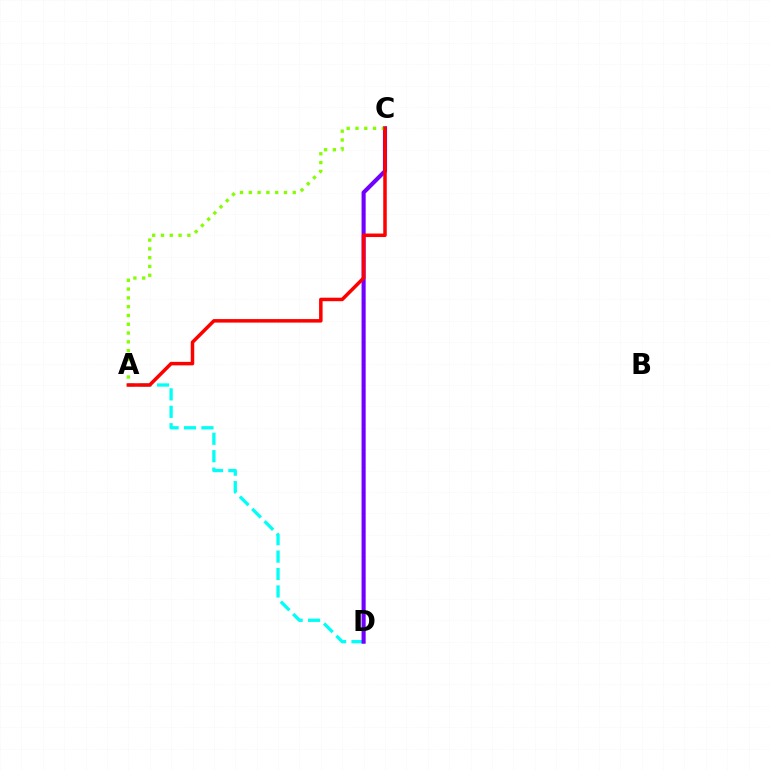{('A', 'D'): [{'color': '#00fff6', 'line_style': 'dashed', 'thickness': 2.37}], ('C', 'D'): [{'color': '#7200ff', 'line_style': 'solid', 'thickness': 2.95}], ('A', 'C'): [{'color': '#84ff00', 'line_style': 'dotted', 'thickness': 2.39}, {'color': '#ff0000', 'line_style': 'solid', 'thickness': 2.52}]}